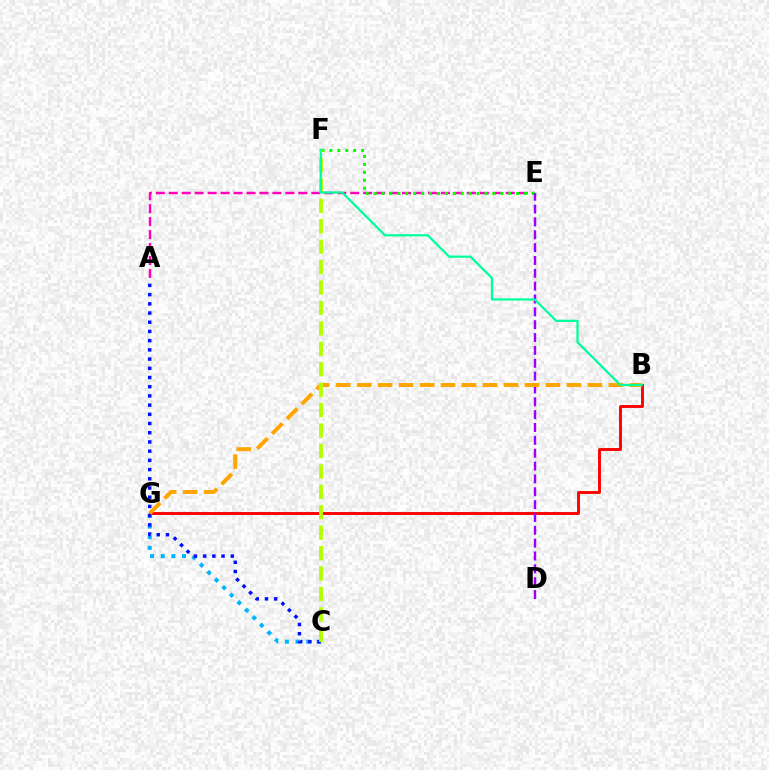{('B', 'G'): [{'color': '#ff0000', 'line_style': 'solid', 'thickness': 2.08}, {'color': '#ffa500', 'line_style': 'dashed', 'thickness': 2.85}], ('C', 'G'): [{'color': '#00b5ff', 'line_style': 'dotted', 'thickness': 2.89}], ('A', 'C'): [{'color': '#0010ff', 'line_style': 'dotted', 'thickness': 2.5}], ('A', 'E'): [{'color': '#ff00bd', 'line_style': 'dashed', 'thickness': 1.76}], ('E', 'F'): [{'color': '#08ff00', 'line_style': 'dotted', 'thickness': 2.15}], ('D', 'E'): [{'color': '#9b00ff', 'line_style': 'dashed', 'thickness': 1.75}], ('C', 'F'): [{'color': '#b3ff00', 'line_style': 'dashed', 'thickness': 2.78}], ('B', 'F'): [{'color': '#00ff9d', 'line_style': 'solid', 'thickness': 1.62}]}